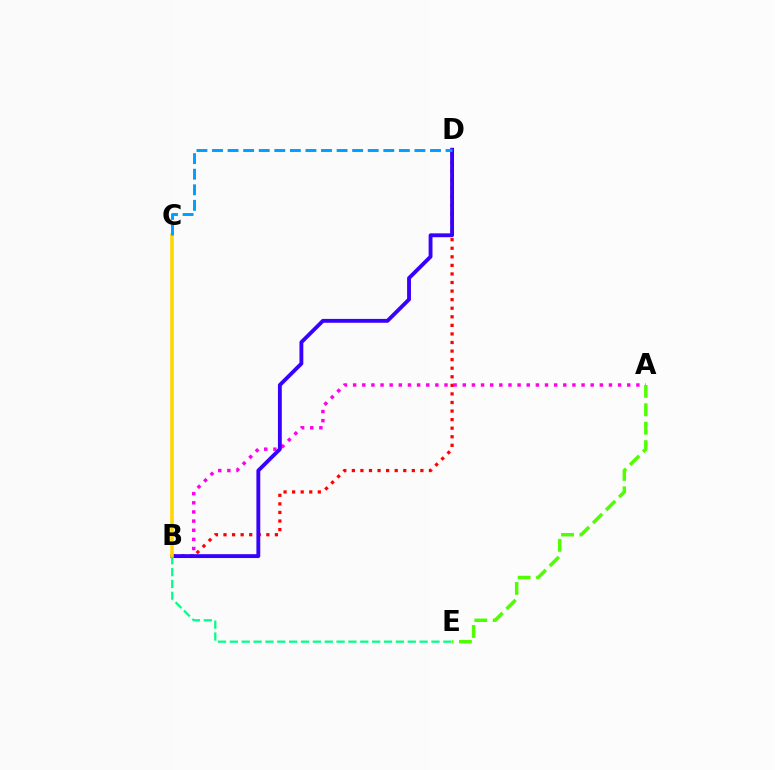{('A', 'B'): [{'color': '#ff00ed', 'line_style': 'dotted', 'thickness': 2.48}], ('A', 'E'): [{'color': '#4fff00', 'line_style': 'dashed', 'thickness': 2.5}], ('B', 'E'): [{'color': '#00ff86', 'line_style': 'dashed', 'thickness': 1.61}], ('B', 'D'): [{'color': '#ff0000', 'line_style': 'dotted', 'thickness': 2.33}, {'color': '#3700ff', 'line_style': 'solid', 'thickness': 2.78}], ('B', 'C'): [{'color': '#ffd500', 'line_style': 'solid', 'thickness': 2.57}], ('C', 'D'): [{'color': '#009eff', 'line_style': 'dashed', 'thickness': 2.12}]}